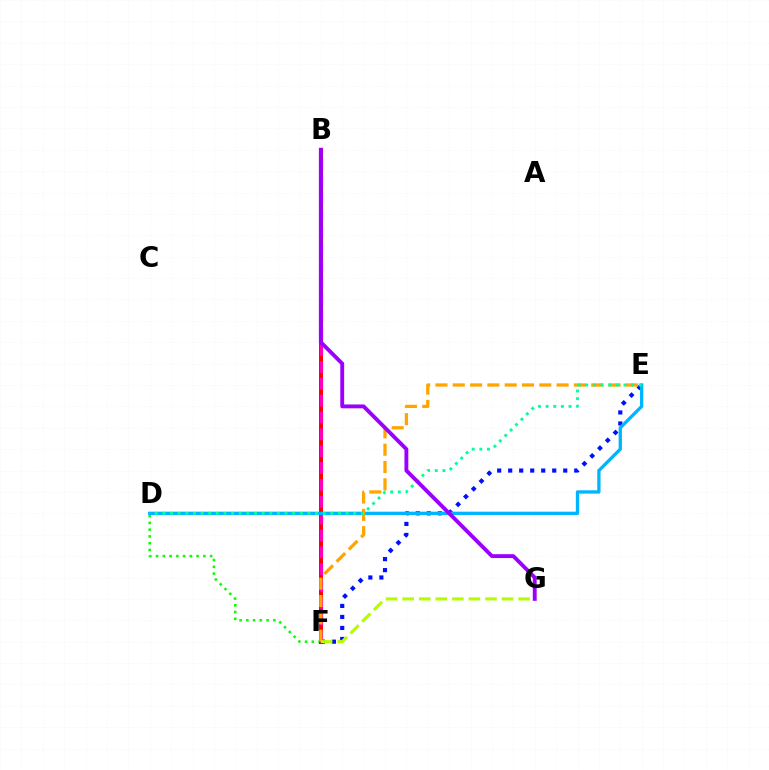{('D', 'F'): [{'color': '#08ff00', 'line_style': 'dotted', 'thickness': 1.84}], ('B', 'F'): [{'color': '#ff0000', 'line_style': 'solid', 'thickness': 2.89}, {'color': '#ff00bd', 'line_style': 'dashed', 'thickness': 2.29}], ('E', 'F'): [{'color': '#0010ff', 'line_style': 'dotted', 'thickness': 2.99}, {'color': '#ffa500', 'line_style': 'dashed', 'thickness': 2.35}], ('D', 'E'): [{'color': '#00b5ff', 'line_style': 'solid', 'thickness': 2.38}, {'color': '#00ff9d', 'line_style': 'dotted', 'thickness': 2.07}], ('F', 'G'): [{'color': '#b3ff00', 'line_style': 'dashed', 'thickness': 2.25}], ('B', 'G'): [{'color': '#9b00ff', 'line_style': 'solid', 'thickness': 2.79}]}